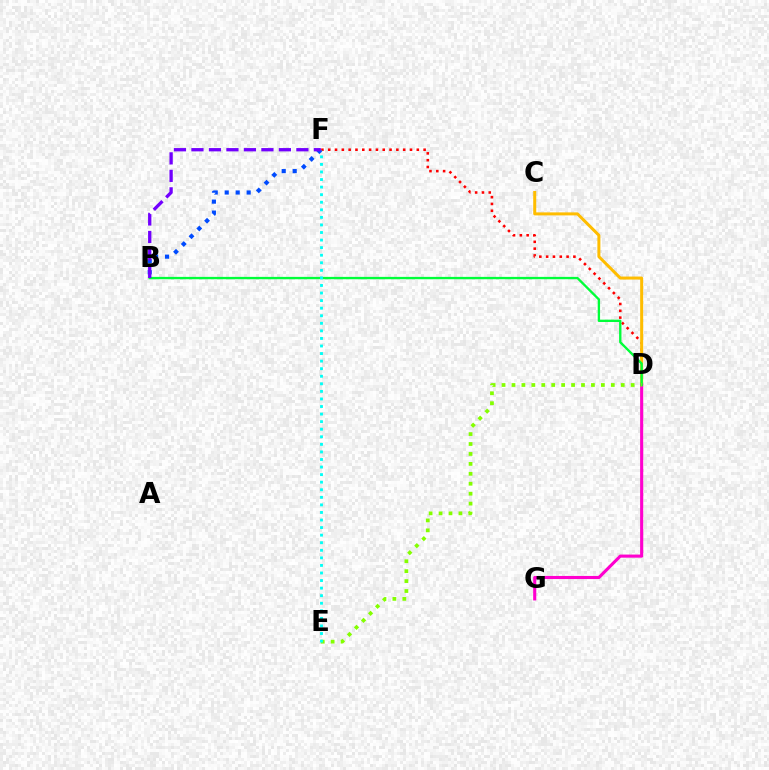{('D', 'F'): [{'color': '#ff0000', 'line_style': 'dotted', 'thickness': 1.85}], ('C', 'D'): [{'color': '#ffbd00', 'line_style': 'solid', 'thickness': 2.17}], ('D', 'G'): [{'color': '#ff00cf', 'line_style': 'solid', 'thickness': 2.23}], ('B', 'F'): [{'color': '#004bff', 'line_style': 'dotted', 'thickness': 2.98}, {'color': '#7200ff', 'line_style': 'dashed', 'thickness': 2.38}], ('B', 'D'): [{'color': '#00ff39', 'line_style': 'solid', 'thickness': 1.69}], ('D', 'E'): [{'color': '#84ff00', 'line_style': 'dotted', 'thickness': 2.7}], ('E', 'F'): [{'color': '#00fff6', 'line_style': 'dotted', 'thickness': 2.06}]}